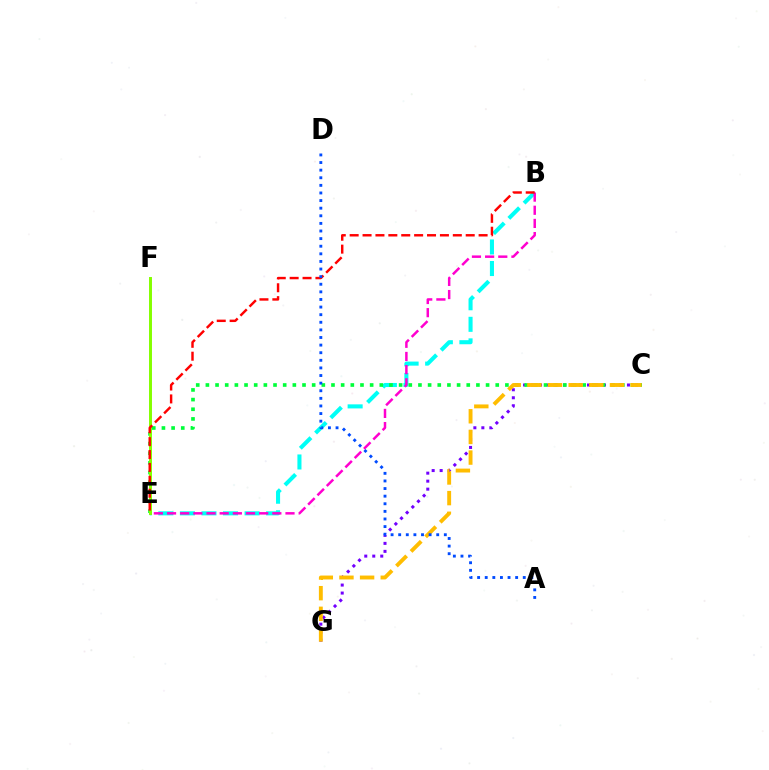{('B', 'E'): [{'color': '#00fff6', 'line_style': 'dashed', 'thickness': 2.93}, {'color': '#ff00cf', 'line_style': 'dashed', 'thickness': 1.79}, {'color': '#ff0000', 'line_style': 'dashed', 'thickness': 1.75}], ('C', 'G'): [{'color': '#7200ff', 'line_style': 'dotted', 'thickness': 2.17}, {'color': '#ffbd00', 'line_style': 'dashed', 'thickness': 2.8}], ('C', 'E'): [{'color': '#00ff39', 'line_style': 'dotted', 'thickness': 2.63}], ('E', 'F'): [{'color': '#84ff00', 'line_style': 'solid', 'thickness': 2.13}], ('A', 'D'): [{'color': '#004bff', 'line_style': 'dotted', 'thickness': 2.07}]}